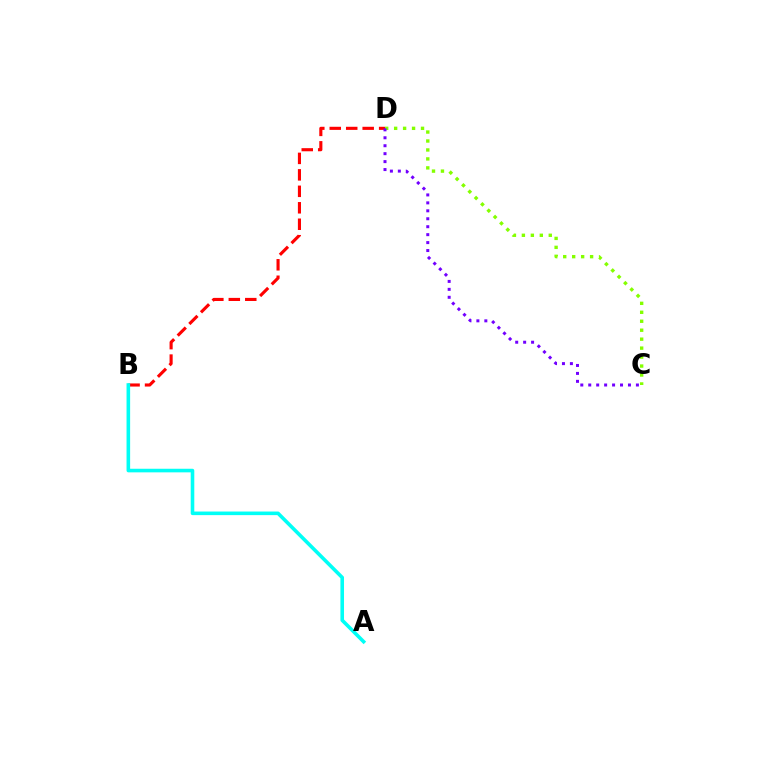{('C', 'D'): [{'color': '#84ff00', 'line_style': 'dotted', 'thickness': 2.43}, {'color': '#7200ff', 'line_style': 'dotted', 'thickness': 2.16}], ('B', 'D'): [{'color': '#ff0000', 'line_style': 'dashed', 'thickness': 2.24}], ('A', 'B'): [{'color': '#00fff6', 'line_style': 'solid', 'thickness': 2.59}]}